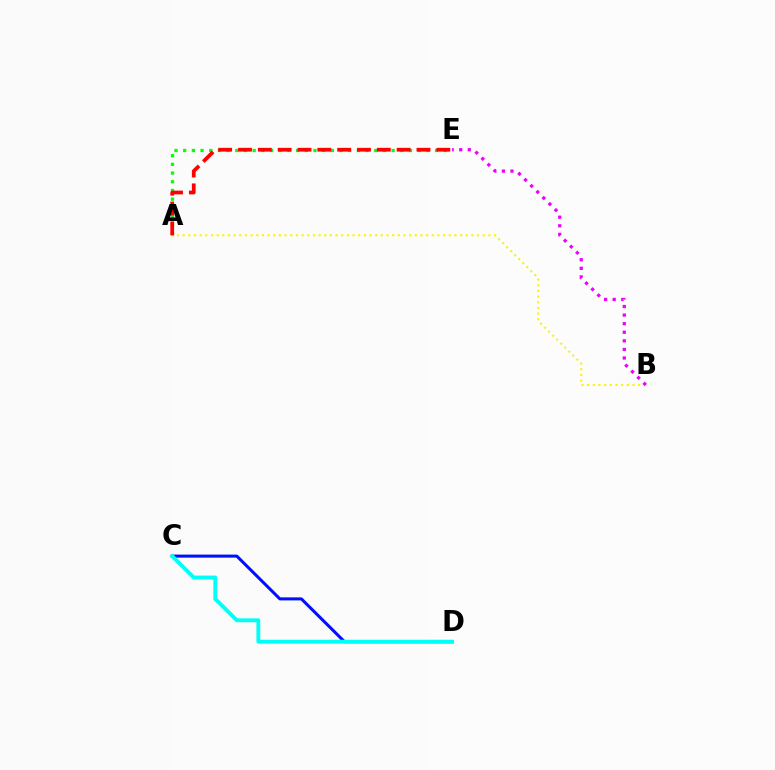{('C', 'D'): [{'color': '#0010ff', 'line_style': 'solid', 'thickness': 2.19}, {'color': '#00fff6', 'line_style': 'solid', 'thickness': 2.77}], ('A', 'E'): [{'color': '#08ff00', 'line_style': 'dotted', 'thickness': 2.36}, {'color': '#ff0000', 'line_style': 'dashed', 'thickness': 2.69}], ('A', 'B'): [{'color': '#fcf500', 'line_style': 'dotted', 'thickness': 1.54}], ('B', 'E'): [{'color': '#ee00ff', 'line_style': 'dotted', 'thickness': 2.33}]}